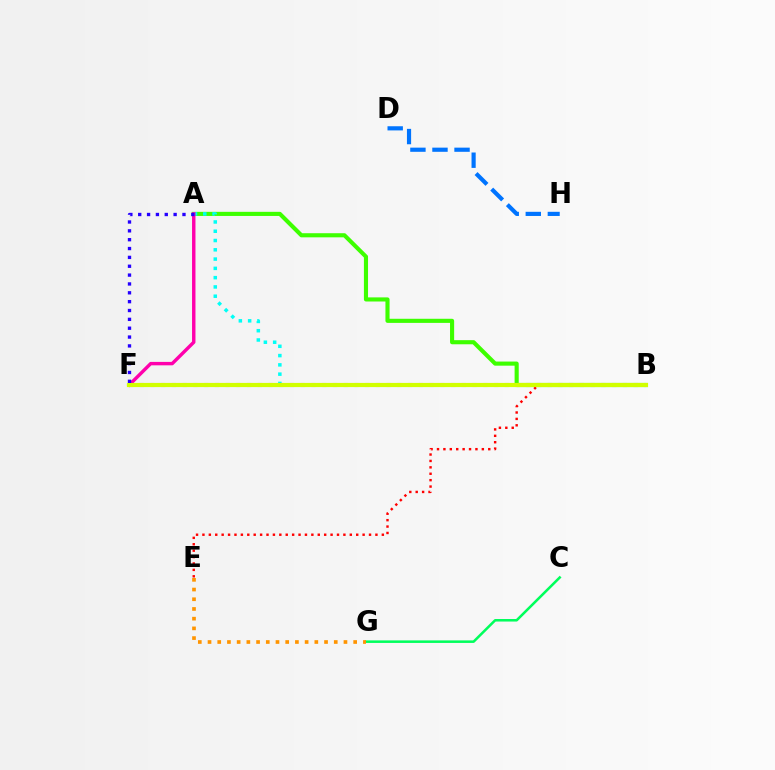{('A', 'B'): [{'color': '#3dff00', 'line_style': 'solid', 'thickness': 2.96}, {'color': '#00fff6', 'line_style': 'dotted', 'thickness': 2.52}], ('D', 'H'): [{'color': '#0074ff', 'line_style': 'dashed', 'thickness': 3.0}], ('C', 'G'): [{'color': '#00ff5c', 'line_style': 'solid', 'thickness': 1.83}], ('A', 'F'): [{'color': '#ff00ac', 'line_style': 'solid', 'thickness': 2.46}, {'color': '#2500ff', 'line_style': 'dotted', 'thickness': 2.41}], ('B', 'F'): [{'color': '#b900ff', 'line_style': 'dotted', 'thickness': 2.92}, {'color': '#d1ff00', 'line_style': 'solid', 'thickness': 3.0}], ('E', 'G'): [{'color': '#ff9400', 'line_style': 'dotted', 'thickness': 2.64}], ('B', 'E'): [{'color': '#ff0000', 'line_style': 'dotted', 'thickness': 1.74}]}